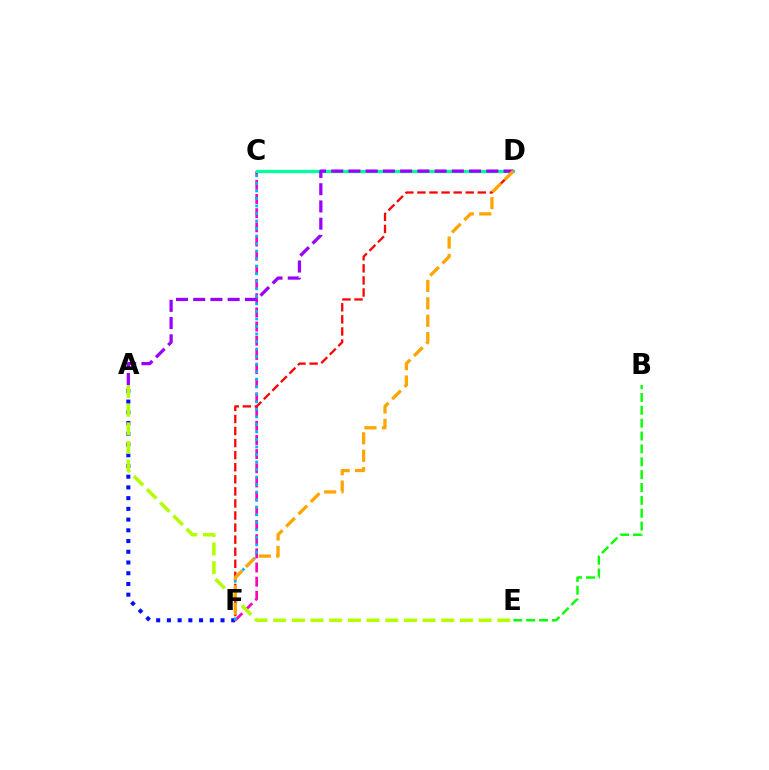{('A', 'F'): [{'color': '#0010ff', 'line_style': 'dotted', 'thickness': 2.91}], ('C', 'F'): [{'color': '#ff00bd', 'line_style': 'dashed', 'thickness': 1.93}, {'color': '#00b5ff', 'line_style': 'dotted', 'thickness': 2.05}], ('C', 'D'): [{'color': '#00ff9d', 'line_style': 'solid', 'thickness': 2.37}], ('A', 'E'): [{'color': '#b3ff00', 'line_style': 'dashed', 'thickness': 2.54}], ('D', 'F'): [{'color': '#ff0000', 'line_style': 'dashed', 'thickness': 1.64}, {'color': '#ffa500', 'line_style': 'dashed', 'thickness': 2.37}], ('B', 'E'): [{'color': '#08ff00', 'line_style': 'dashed', 'thickness': 1.75}], ('A', 'D'): [{'color': '#9b00ff', 'line_style': 'dashed', 'thickness': 2.34}]}